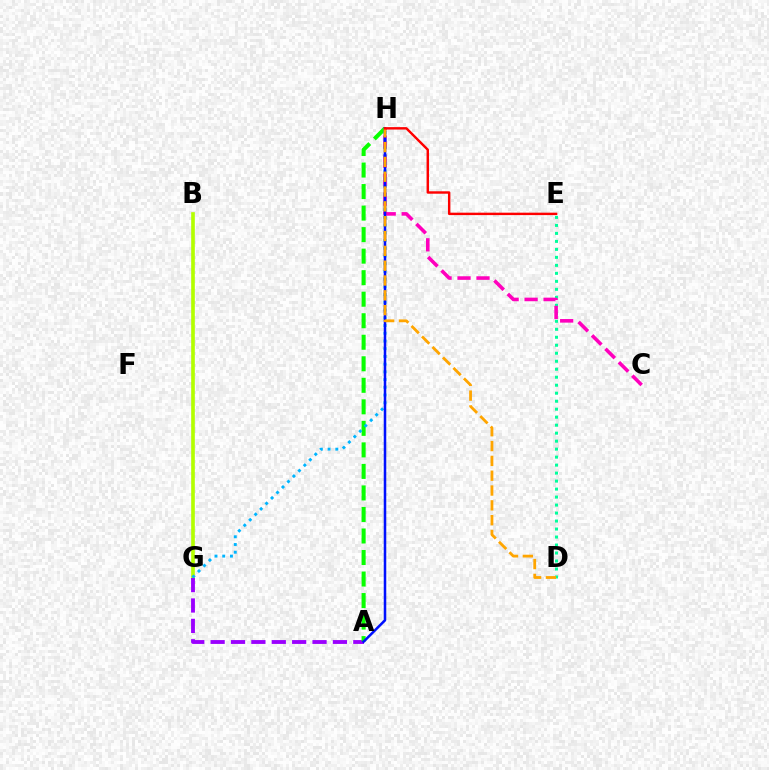{('D', 'E'): [{'color': '#00ff9d', 'line_style': 'dotted', 'thickness': 2.17}], ('B', 'G'): [{'color': '#b3ff00', 'line_style': 'solid', 'thickness': 2.63}], ('C', 'H'): [{'color': '#ff00bd', 'line_style': 'dashed', 'thickness': 2.58}], ('A', 'G'): [{'color': '#9b00ff', 'line_style': 'dashed', 'thickness': 2.77}], ('A', 'H'): [{'color': '#08ff00', 'line_style': 'dashed', 'thickness': 2.92}, {'color': '#0010ff', 'line_style': 'solid', 'thickness': 1.82}], ('G', 'H'): [{'color': '#00b5ff', 'line_style': 'dotted', 'thickness': 2.1}], ('D', 'H'): [{'color': '#ffa500', 'line_style': 'dashed', 'thickness': 2.01}], ('E', 'H'): [{'color': '#ff0000', 'line_style': 'solid', 'thickness': 1.75}]}